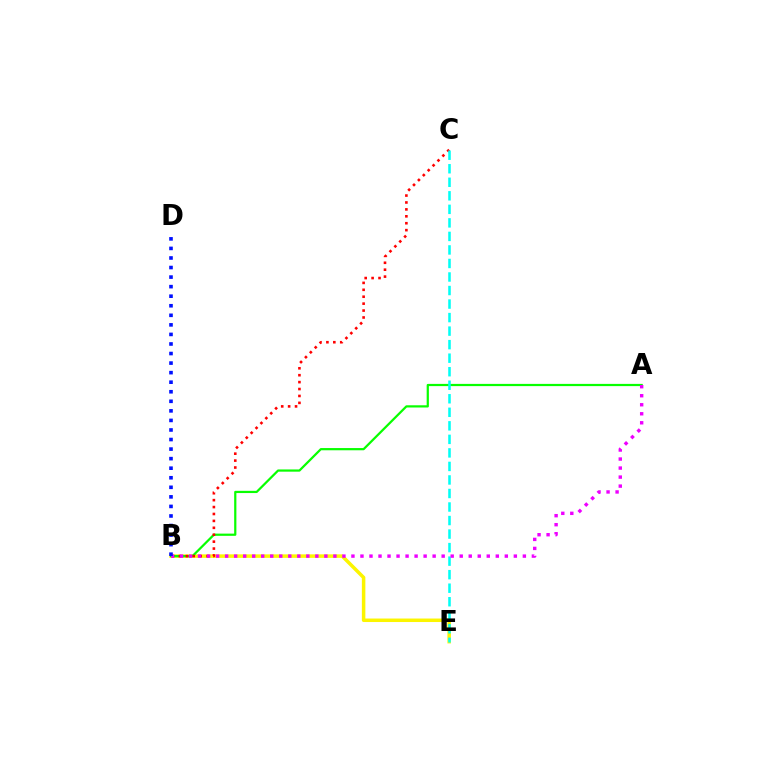{('B', 'E'): [{'color': '#fcf500', 'line_style': 'solid', 'thickness': 2.52}], ('A', 'B'): [{'color': '#08ff00', 'line_style': 'solid', 'thickness': 1.6}, {'color': '#ee00ff', 'line_style': 'dotted', 'thickness': 2.45}], ('B', 'C'): [{'color': '#ff0000', 'line_style': 'dotted', 'thickness': 1.88}], ('C', 'E'): [{'color': '#00fff6', 'line_style': 'dashed', 'thickness': 1.84}], ('B', 'D'): [{'color': '#0010ff', 'line_style': 'dotted', 'thickness': 2.6}]}